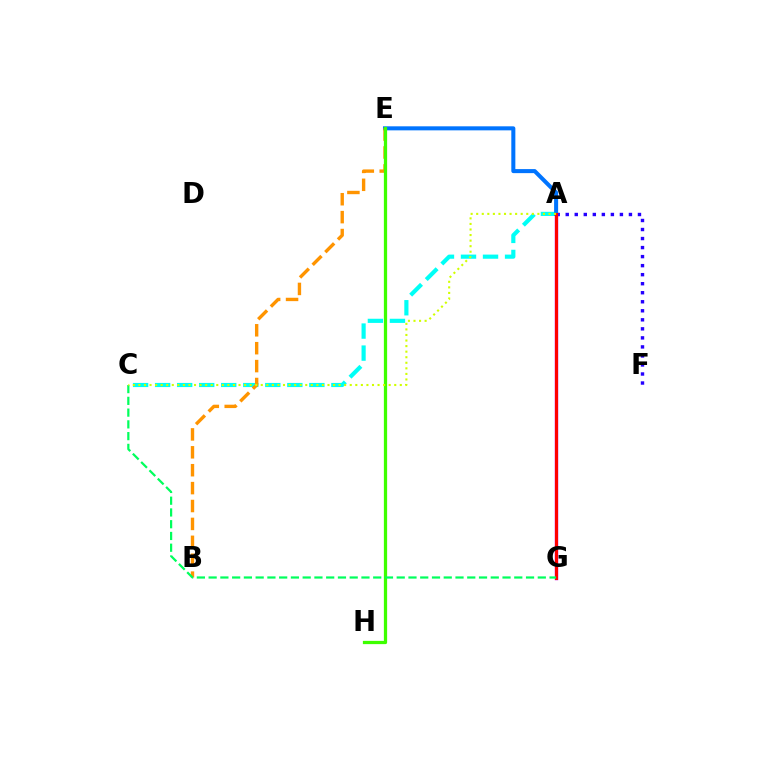{('A', 'G'): [{'color': '#ff00ac', 'line_style': 'dotted', 'thickness': 1.99}, {'color': '#b900ff', 'line_style': 'solid', 'thickness': 2.42}, {'color': '#ff0000', 'line_style': 'solid', 'thickness': 2.21}], ('A', 'F'): [{'color': '#2500ff', 'line_style': 'dotted', 'thickness': 2.45}], ('A', 'C'): [{'color': '#00fff6', 'line_style': 'dashed', 'thickness': 2.99}, {'color': '#d1ff00', 'line_style': 'dotted', 'thickness': 1.51}], ('A', 'E'): [{'color': '#0074ff', 'line_style': 'solid', 'thickness': 2.91}], ('B', 'E'): [{'color': '#ff9400', 'line_style': 'dashed', 'thickness': 2.43}], ('E', 'H'): [{'color': '#3dff00', 'line_style': 'solid', 'thickness': 2.34}], ('C', 'G'): [{'color': '#00ff5c', 'line_style': 'dashed', 'thickness': 1.6}]}